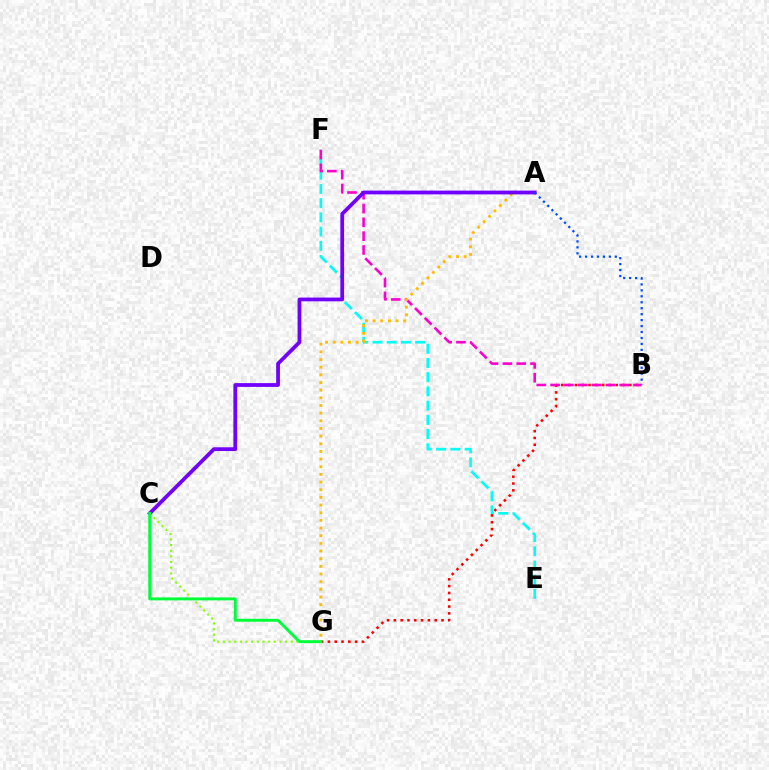{('E', 'F'): [{'color': '#00fff6', 'line_style': 'dashed', 'thickness': 1.93}], ('C', 'G'): [{'color': '#84ff00', 'line_style': 'dotted', 'thickness': 1.54}, {'color': '#00ff39', 'line_style': 'solid', 'thickness': 2.12}], ('B', 'G'): [{'color': '#ff0000', 'line_style': 'dotted', 'thickness': 1.85}], ('B', 'F'): [{'color': '#ff00cf', 'line_style': 'dashed', 'thickness': 1.88}], ('A', 'G'): [{'color': '#ffbd00', 'line_style': 'dotted', 'thickness': 2.08}], ('A', 'C'): [{'color': '#7200ff', 'line_style': 'solid', 'thickness': 2.71}], ('A', 'B'): [{'color': '#004bff', 'line_style': 'dotted', 'thickness': 1.62}]}